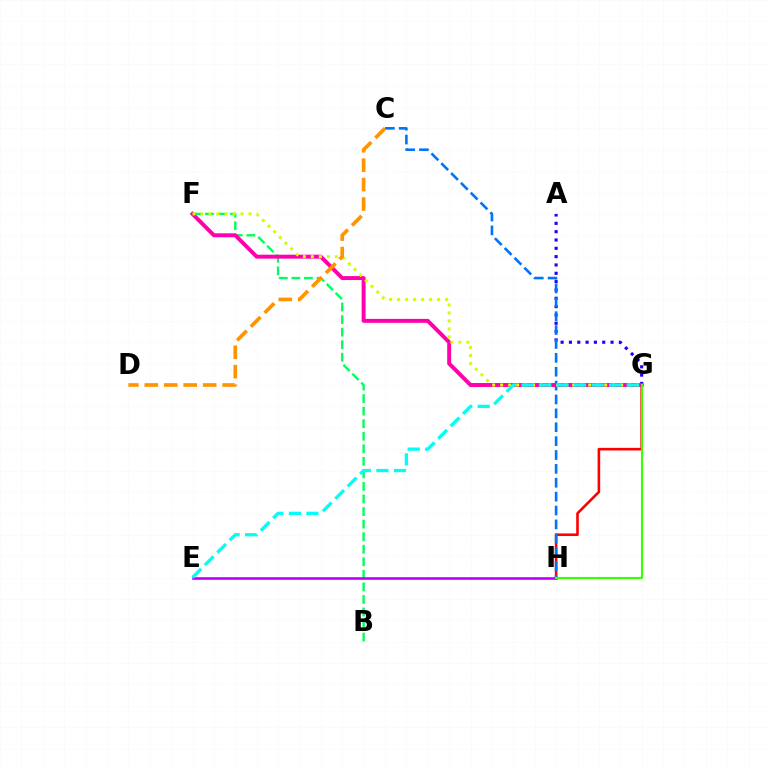{('A', 'G'): [{'color': '#2500ff', 'line_style': 'dotted', 'thickness': 2.26}], ('B', 'F'): [{'color': '#00ff5c', 'line_style': 'dashed', 'thickness': 1.71}], ('E', 'H'): [{'color': '#b900ff', 'line_style': 'solid', 'thickness': 1.88}], ('G', 'H'): [{'color': '#ff0000', 'line_style': 'solid', 'thickness': 1.88}, {'color': '#3dff00', 'line_style': 'solid', 'thickness': 1.55}], ('C', 'H'): [{'color': '#0074ff', 'line_style': 'dashed', 'thickness': 1.89}], ('F', 'G'): [{'color': '#ff00ac', 'line_style': 'solid', 'thickness': 2.84}, {'color': '#d1ff00', 'line_style': 'dotted', 'thickness': 2.17}], ('C', 'D'): [{'color': '#ff9400', 'line_style': 'dashed', 'thickness': 2.64}], ('E', 'G'): [{'color': '#00fff6', 'line_style': 'dashed', 'thickness': 2.38}]}